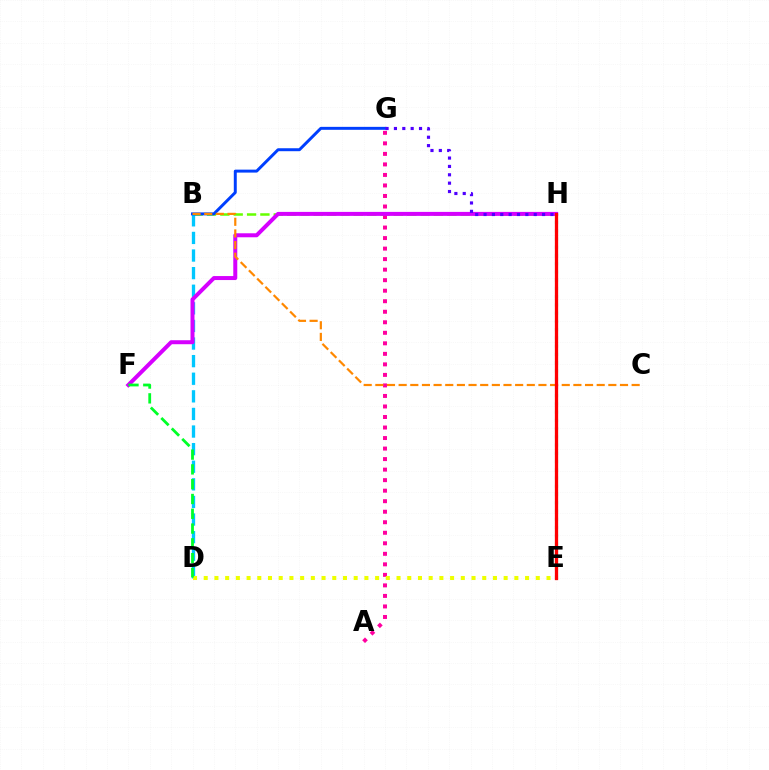{('E', 'H'): [{'color': '#00ffaf', 'line_style': 'dotted', 'thickness': 2.24}, {'color': '#ff0000', 'line_style': 'solid', 'thickness': 2.36}], ('B', 'H'): [{'color': '#66ff00', 'line_style': 'dashed', 'thickness': 1.81}], ('A', 'G'): [{'color': '#ff00a0', 'line_style': 'dotted', 'thickness': 2.86}], ('B', 'D'): [{'color': '#00c7ff', 'line_style': 'dashed', 'thickness': 2.39}], ('B', 'G'): [{'color': '#003fff', 'line_style': 'solid', 'thickness': 2.13}], ('F', 'H'): [{'color': '#d600ff', 'line_style': 'solid', 'thickness': 2.87}], ('B', 'C'): [{'color': '#ff8800', 'line_style': 'dashed', 'thickness': 1.58}], ('G', 'H'): [{'color': '#4f00ff', 'line_style': 'dotted', 'thickness': 2.27}], ('D', 'E'): [{'color': '#eeff00', 'line_style': 'dotted', 'thickness': 2.91}], ('D', 'F'): [{'color': '#00ff27', 'line_style': 'dashed', 'thickness': 2.01}]}